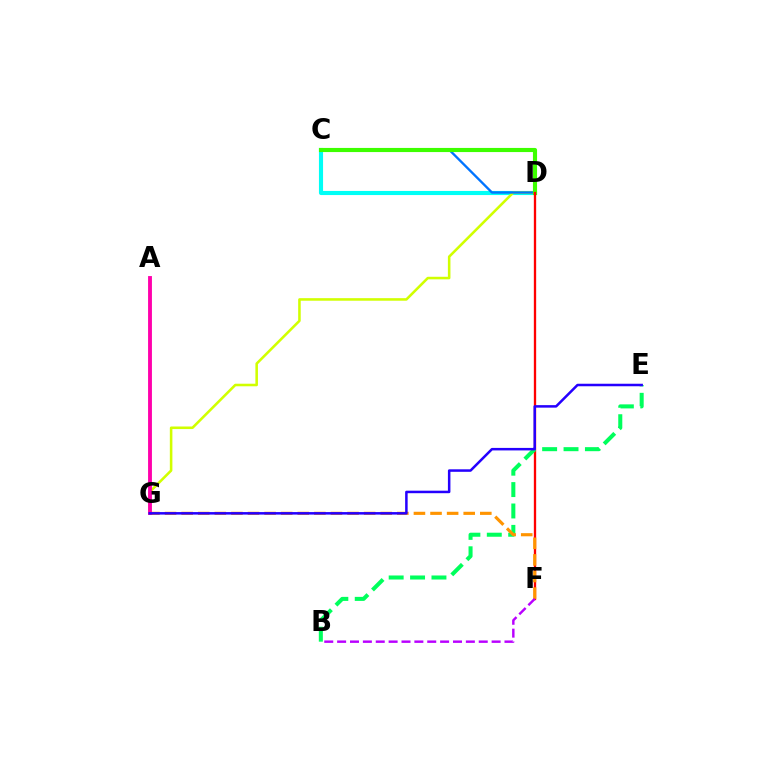{('C', 'D'): [{'color': '#00fff6', 'line_style': 'solid', 'thickness': 2.96}, {'color': '#0074ff', 'line_style': 'solid', 'thickness': 1.69}, {'color': '#3dff00', 'line_style': 'solid', 'thickness': 2.98}], ('D', 'G'): [{'color': '#d1ff00', 'line_style': 'solid', 'thickness': 1.84}], ('D', 'F'): [{'color': '#ff0000', 'line_style': 'solid', 'thickness': 1.67}], ('B', 'E'): [{'color': '#00ff5c', 'line_style': 'dashed', 'thickness': 2.91}], ('F', 'G'): [{'color': '#ff9400', 'line_style': 'dashed', 'thickness': 2.25}], ('B', 'F'): [{'color': '#b900ff', 'line_style': 'dashed', 'thickness': 1.75}], ('A', 'G'): [{'color': '#ff00ac', 'line_style': 'solid', 'thickness': 2.78}], ('E', 'G'): [{'color': '#2500ff', 'line_style': 'solid', 'thickness': 1.81}]}